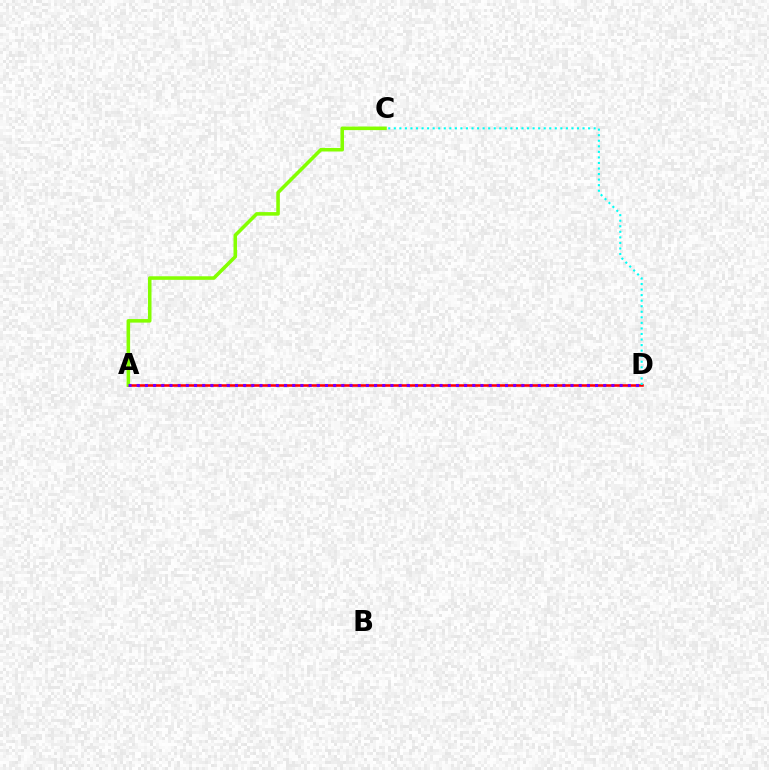{('A', 'D'): [{'color': '#ff0000', 'line_style': 'solid', 'thickness': 1.84}, {'color': '#7200ff', 'line_style': 'dotted', 'thickness': 2.22}], ('A', 'C'): [{'color': '#84ff00', 'line_style': 'solid', 'thickness': 2.56}], ('C', 'D'): [{'color': '#00fff6', 'line_style': 'dotted', 'thickness': 1.51}]}